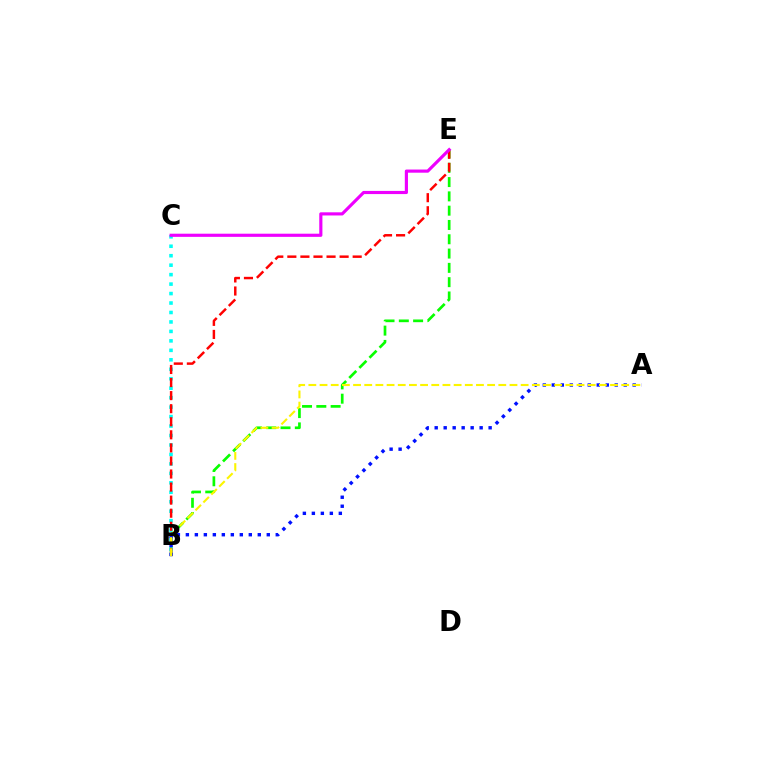{('B', 'E'): [{'color': '#08ff00', 'line_style': 'dashed', 'thickness': 1.94}, {'color': '#ff0000', 'line_style': 'dashed', 'thickness': 1.77}], ('B', 'C'): [{'color': '#00fff6', 'line_style': 'dotted', 'thickness': 2.57}], ('C', 'E'): [{'color': '#ee00ff', 'line_style': 'solid', 'thickness': 2.27}], ('A', 'B'): [{'color': '#0010ff', 'line_style': 'dotted', 'thickness': 2.44}, {'color': '#fcf500', 'line_style': 'dashed', 'thickness': 1.52}]}